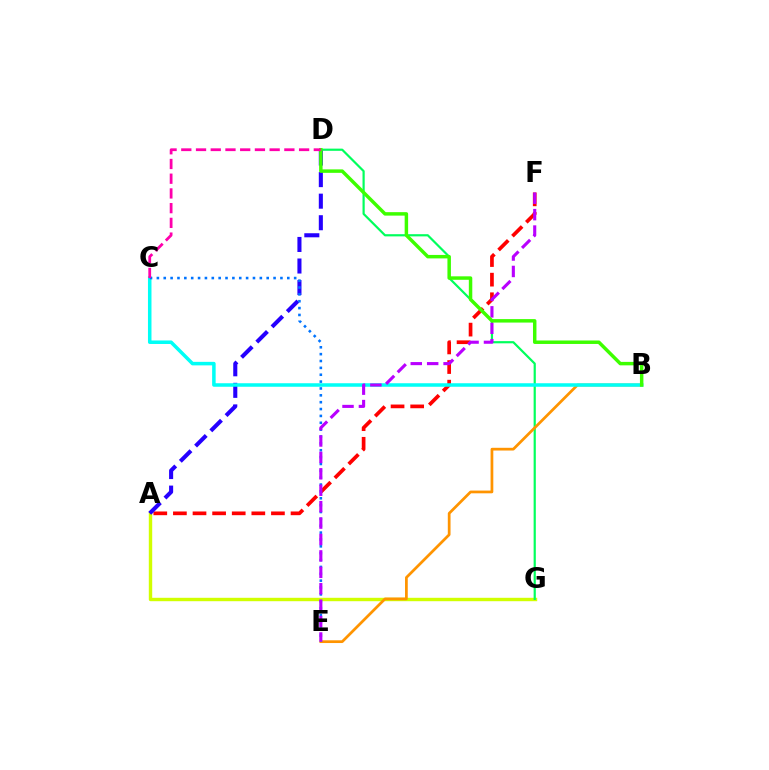{('A', 'F'): [{'color': '#ff0000', 'line_style': 'dashed', 'thickness': 2.66}], ('A', 'G'): [{'color': '#d1ff00', 'line_style': 'solid', 'thickness': 2.45}], ('D', 'G'): [{'color': '#00ff5c', 'line_style': 'solid', 'thickness': 1.58}], ('A', 'D'): [{'color': '#2500ff', 'line_style': 'dashed', 'thickness': 2.93}], ('B', 'E'): [{'color': '#ff9400', 'line_style': 'solid', 'thickness': 1.97}], ('B', 'C'): [{'color': '#00fff6', 'line_style': 'solid', 'thickness': 2.53}], ('C', 'E'): [{'color': '#0074ff', 'line_style': 'dotted', 'thickness': 1.86}], ('E', 'F'): [{'color': '#b900ff', 'line_style': 'dashed', 'thickness': 2.23}], ('B', 'D'): [{'color': '#3dff00', 'line_style': 'solid', 'thickness': 2.5}], ('C', 'D'): [{'color': '#ff00ac', 'line_style': 'dashed', 'thickness': 2.0}]}